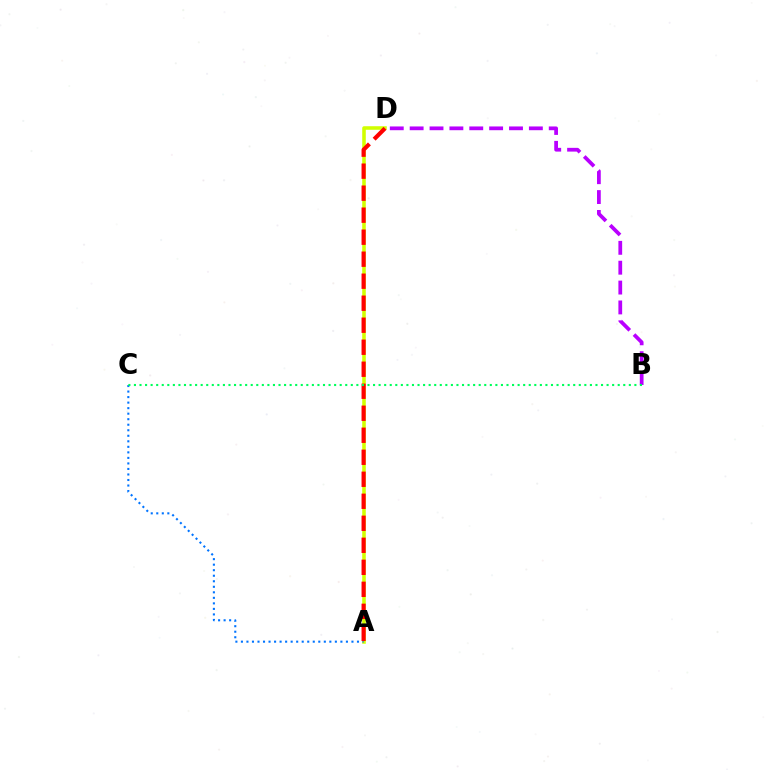{('B', 'D'): [{'color': '#b900ff', 'line_style': 'dashed', 'thickness': 2.7}], ('A', 'D'): [{'color': '#d1ff00', 'line_style': 'solid', 'thickness': 2.57}, {'color': '#ff0000', 'line_style': 'dashed', 'thickness': 2.99}], ('A', 'C'): [{'color': '#0074ff', 'line_style': 'dotted', 'thickness': 1.5}], ('B', 'C'): [{'color': '#00ff5c', 'line_style': 'dotted', 'thickness': 1.51}]}